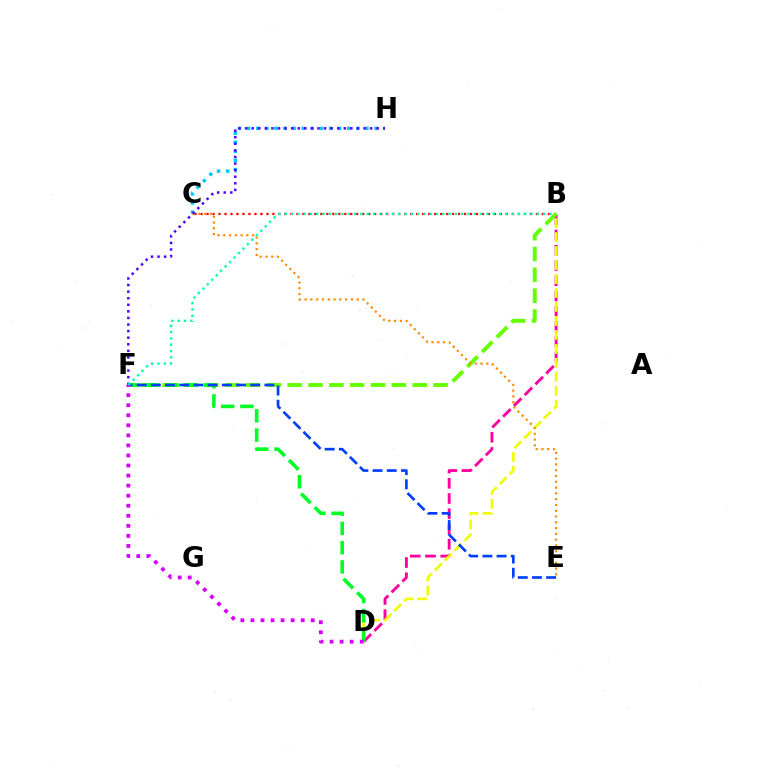{('C', 'H'): [{'color': '#00c7ff', 'line_style': 'dotted', 'thickness': 2.47}], ('B', 'C'): [{'color': '#ff0000', 'line_style': 'dotted', 'thickness': 1.63}], ('B', 'D'): [{'color': '#ff00a0', 'line_style': 'dashed', 'thickness': 2.07}, {'color': '#eeff00', 'line_style': 'dashed', 'thickness': 1.9}], ('B', 'F'): [{'color': '#66ff00', 'line_style': 'dashed', 'thickness': 2.83}, {'color': '#00ffaf', 'line_style': 'dotted', 'thickness': 1.71}], ('D', 'F'): [{'color': '#00ff27', 'line_style': 'dashed', 'thickness': 2.61}, {'color': '#d600ff', 'line_style': 'dotted', 'thickness': 2.73}], ('E', 'F'): [{'color': '#003fff', 'line_style': 'dashed', 'thickness': 1.93}], ('C', 'E'): [{'color': '#ff8800', 'line_style': 'dotted', 'thickness': 1.57}], ('F', 'H'): [{'color': '#4f00ff', 'line_style': 'dotted', 'thickness': 1.79}]}